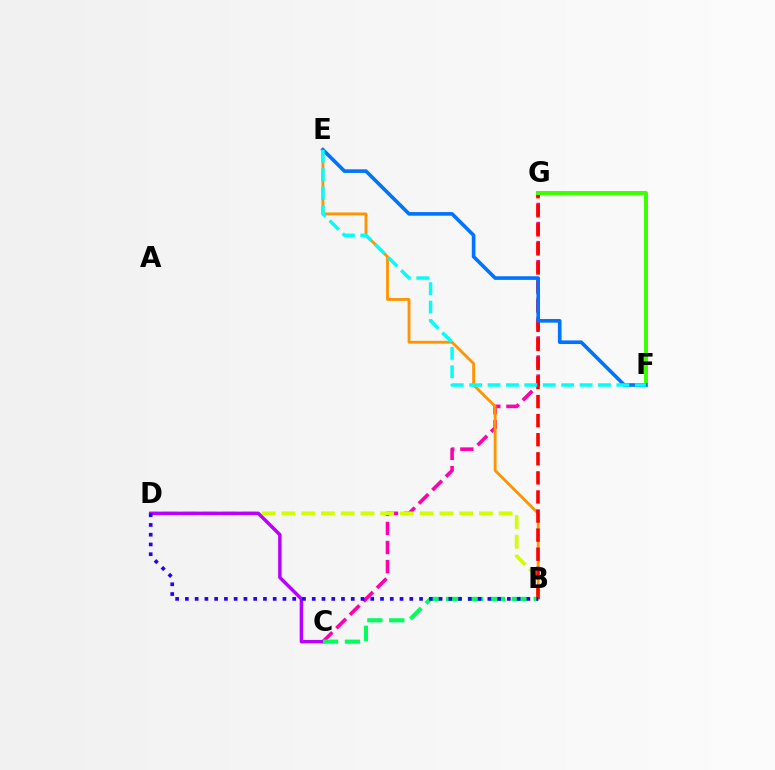{('C', 'G'): [{'color': '#ff00ac', 'line_style': 'dashed', 'thickness': 2.59}], ('B', 'D'): [{'color': '#d1ff00', 'line_style': 'dashed', 'thickness': 2.68}, {'color': '#2500ff', 'line_style': 'dotted', 'thickness': 2.65}], ('B', 'E'): [{'color': '#ff9400', 'line_style': 'solid', 'thickness': 2.03}], ('C', 'D'): [{'color': '#b900ff', 'line_style': 'solid', 'thickness': 2.48}], ('B', 'G'): [{'color': '#ff0000', 'line_style': 'dashed', 'thickness': 2.59}], ('B', 'C'): [{'color': '#00ff5c', 'line_style': 'dashed', 'thickness': 2.97}], ('F', 'G'): [{'color': '#3dff00', 'line_style': 'solid', 'thickness': 2.85}], ('E', 'F'): [{'color': '#0074ff', 'line_style': 'solid', 'thickness': 2.61}, {'color': '#00fff6', 'line_style': 'dashed', 'thickness': 2.5}]}